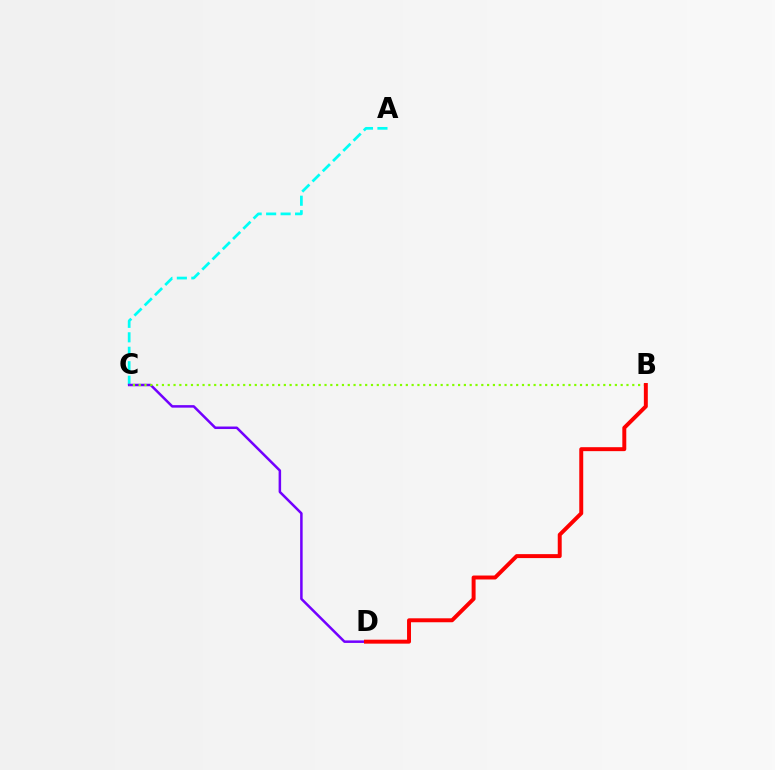{('A', 'C'): [{'color': '#00fff6', 'line_style': 'dashed', 'thickness': 1.97}], ('C', 'D'): [{'color': '#7200ff', 'line_style': 'solid', 'thickness': 1.81}], ('B', 'C'): [{'color': '#84ff00', 'line_style': 'dotted', 'thickness': 1.58}], ('B', 'D'): [{'color': '#ff0000', 'line_style': 'solid', 'thickness': 2.85}]}